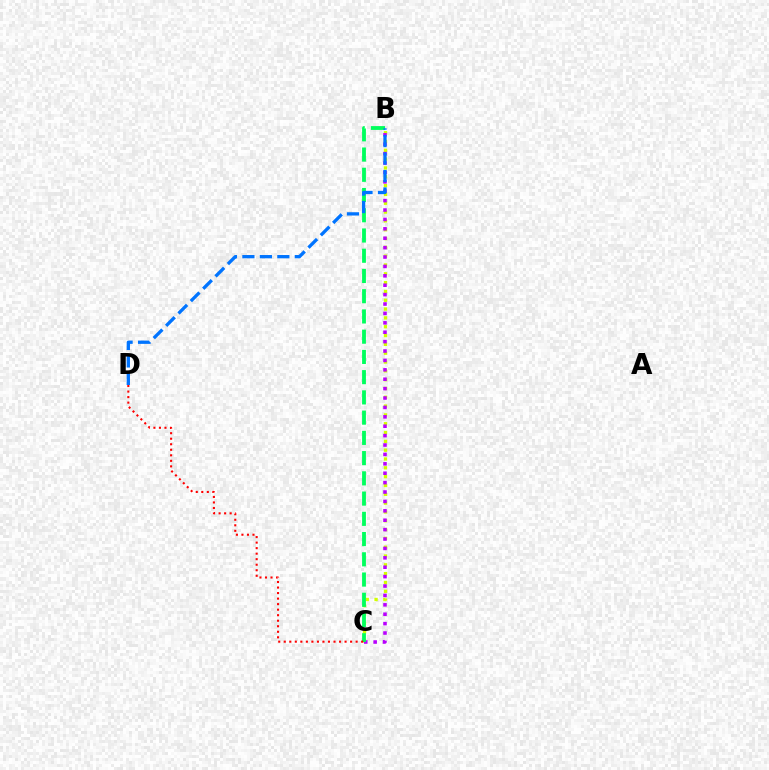{('B', 'C'): [{'color': '#d1ff00', 'line_style': 'dotted', 'thickness': 2.4}, {'color': '#b900ff', 'line_style': 'dotted', 'thickness': 2.55}, {'color': '#00ff5c', 'line_style': 'dashed', 'thickness': 2.75}], ('B', 'D'): [{'color': '#0074ff', 'line_style': 'dashed', 'thickness': 2.37}], ('C', 'D'): [{'color': '#ff0000', 'line_style': 'dotted', 'thickness': 1.5}]}